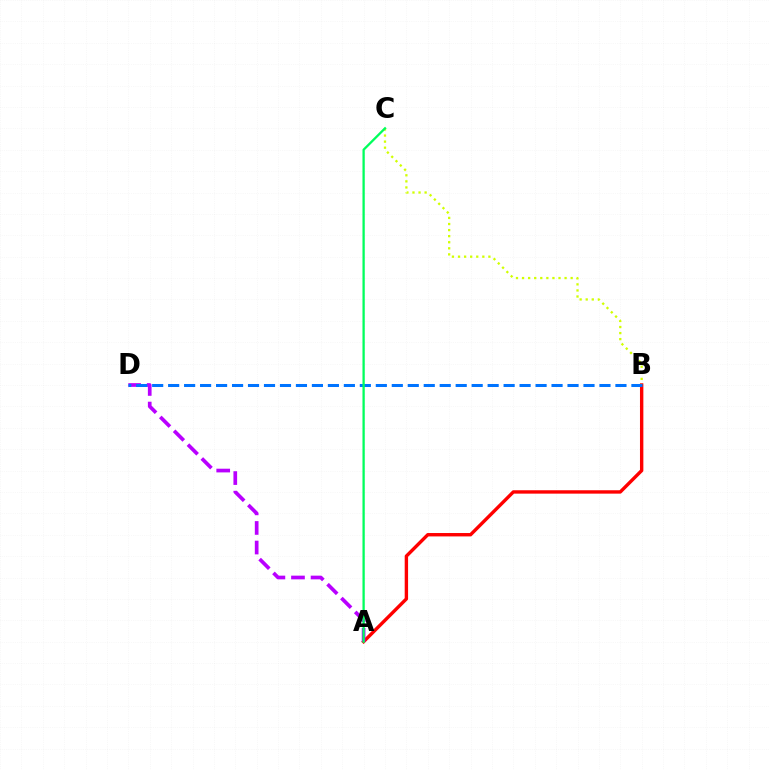{('B', 'C'): [{'color': '#d1ff00', 'line_style': 'dotted', 'thickness': 1.65}], ('A', 'B'): [{'color': '#ff0000', 'line_style': 'solid', 'thickness': 2.44}], ('A', 'D'): [{'color': '#b900ff', 'line_style': 'dashed', 'thickness': 2.66}], ('B', 'D'): [{'color': '#0074ff', 'line_style': 'dashed', 'thickness': 2.17}], ('A', 'C'): [{'color': '#00ff5c', 'line_style': 'solid', 'thickness': 1.65}]}